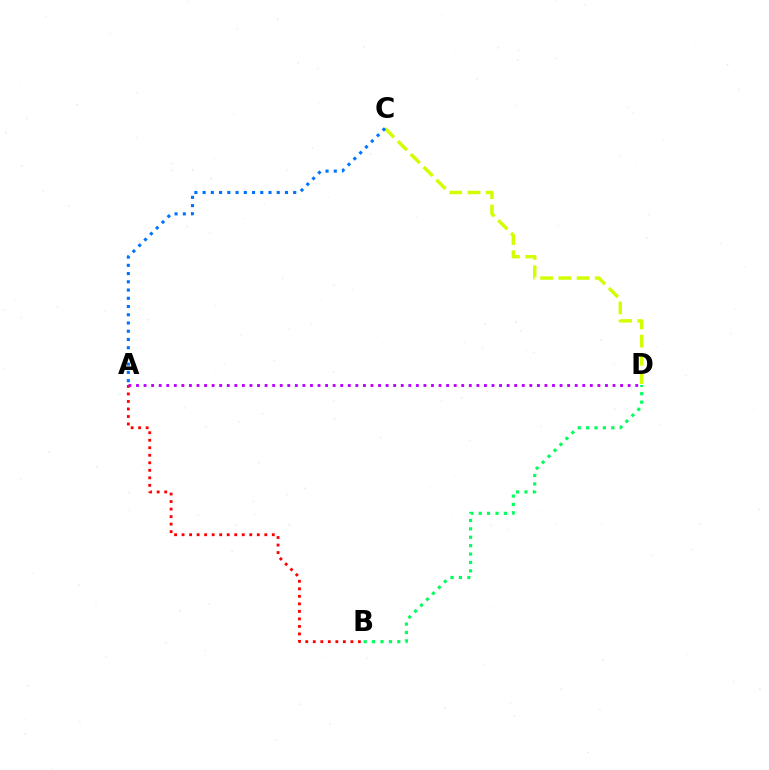{('C', 'D'): [{'color': '#d1ff00', 'line_style': 'dashed', 'thickness': 2.47}], ('A', 'B'): [{'color': '#ff0000', 'line_style': 'dotted', 'thickness': 2.04}], ('B', 'D'): [{'color': '#00ff5c', 'line_style': 'dotted', 'thickness': 2.28}], ('A', 'D'): [{'color': '#b900ff', 'line_style': 'dotted', 'thickness': 2.06}], ('A', 'C'): [{'color': '#0074ff', 'line_style': 'dotted', 'thickness': 2.24}]}